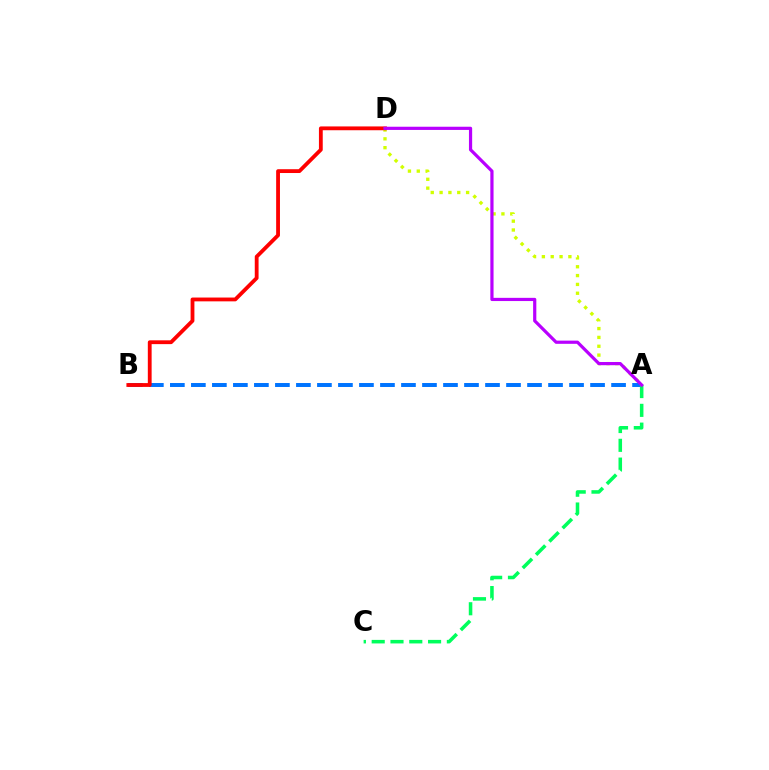{('A', 'B'): [{'color': '#0074ff', 'line_style': 'dashed', 'thickness': 2.85}], ('A', 'D'): [{'color': '#d1ff00', 'line_style': 'dotted', 'thickness': 2.4}, {'color': '#b900ff', 'line_style': 'solid', 'thickness': 2.31}], ('A', 'C'): [{'color': '#00ff5c', 'line_style': 'dashed', 'thickness': 2.55}], ('B', 'D'): [{'color': '#ff0000', 'line_style': 'solid', 'thickness': 2.74}]}